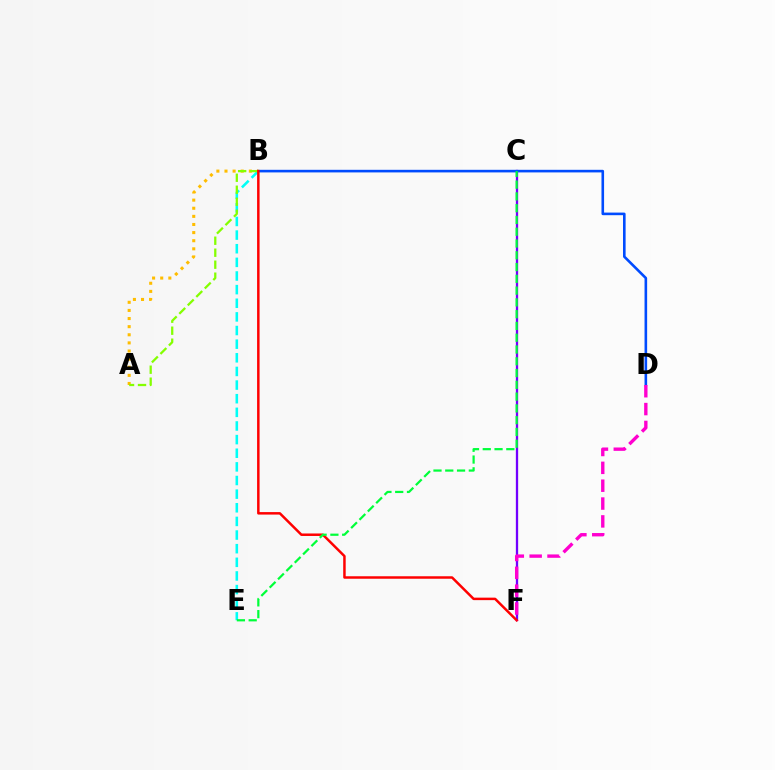{('C', 'F'): [{'color': '#7200ff', 'line_style': 'solid', 'thickness': 1.66}], ('B', 'E'): [{'color': '#00fff6', 'line_style': 'dashed', 'thickness': 1.85}], ('B', 'D'): [{'color': '#004bff', 'line_style': 'solid', 'thickness': 1.87}], ('A', 'B'): [{'color': '#ffbd00', 'line_style': 'dotted', 'thickness': 2.2}, {'color': '#84ff00', 'line_style': 'dashed', 'thickness': 1.63}], ('B', 'F'): [{'color': '#ff0000', 'line_style': 'solid', 'thickness': 1.79}], ('D', 'F'): [{'color': '#ff00cf', 'line_style': 'dashed', 'thickness': 2.42}], ('C', 'E'): [{'color': '#00ff39', 'line_style': 'dashed', 'thickness': 1.6}]}